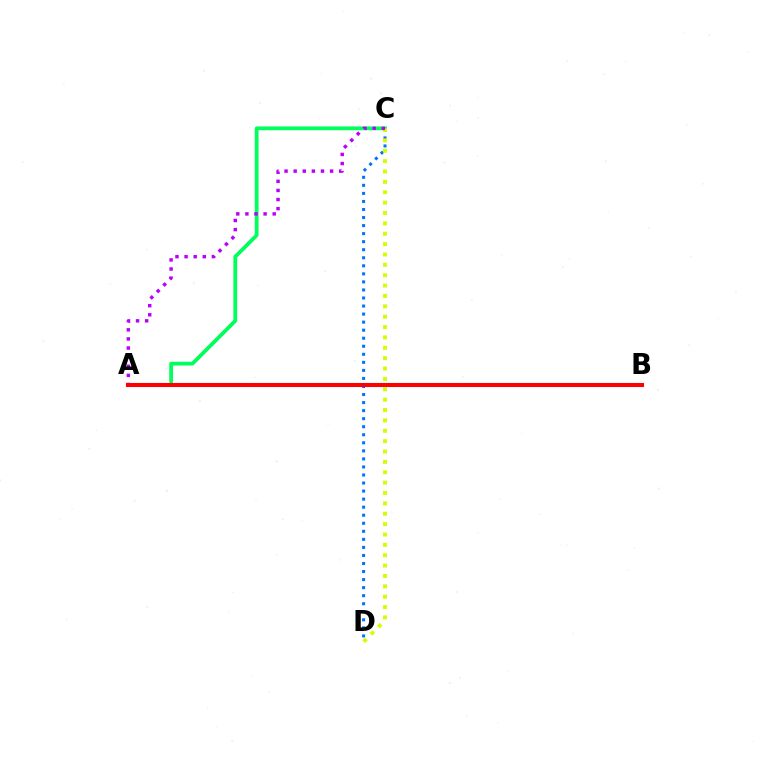{('A', 'C'): [{'color': '#00ff5c', 'line_style': 'solid', 'thickness': 2.71}, {'color': '#b900ff', 'line_style': 'dotted', 'thickness': 2.47}], ('C', 'D'): [{'color': '#0074ff', 'line_style': 'dotted', 'thickness': 2.19}, {'color': '#d1ff00', 'line_style': 'dotted', 'thickness': 2.82}], ('A', 'B'): [{'color': '#ff0000', 'line_style': 'solid', 'thickness': 2.92}]}